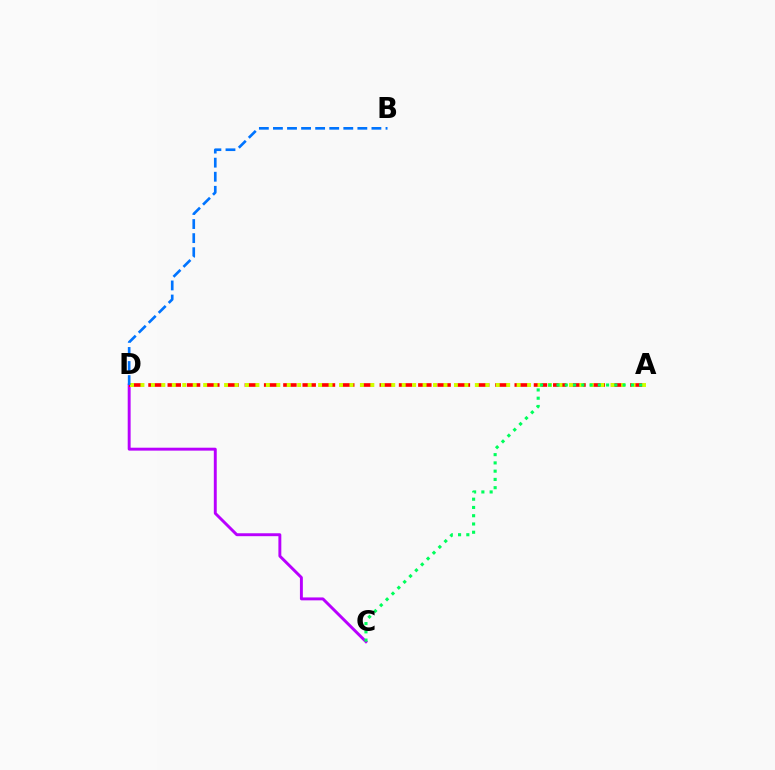{('C', 'D'): [{'color': '#b900ff', 'line_style': 'solid', 'thickness': 2.1}], ('A', 'D'): [{'color': '#ff0000', 'line_style': 'dashed', 'thickness': 2.62}, {'color': '#d1ff00', 'line_style': 'dotted', 'thickness': 2.84}], ('B', 'D'): [{'color': '#0074ff', 'line_style': 'dashed', 'thickness': 1.91}], ('A', 'C'): [{'color': '#00ff5c', 'line_style': 'dotted', 'thickness': 2.24}]}